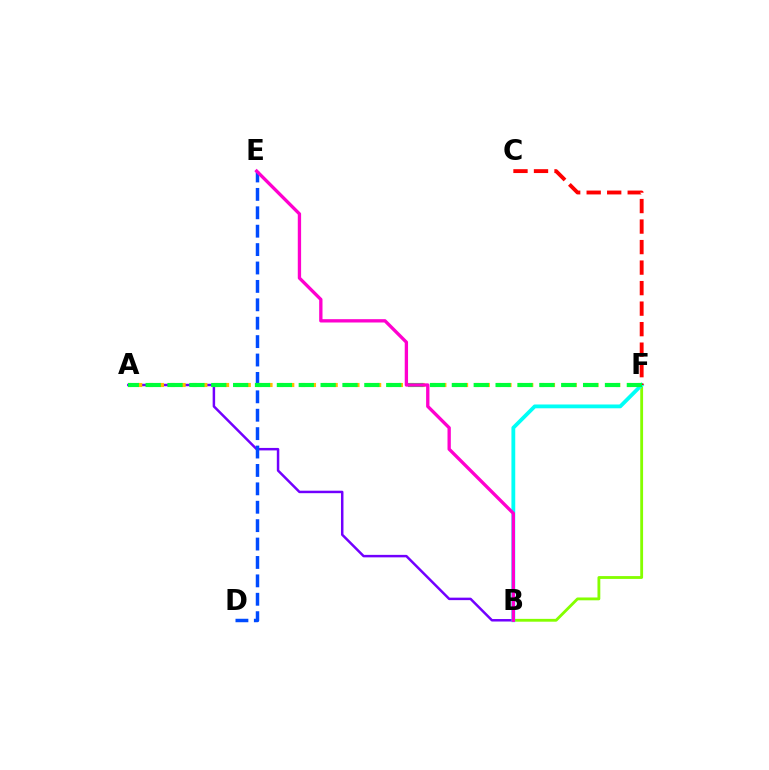{('A', 'B'): [{'color': '#7200ff', 'line_style': 'solid', 'thickness': 1.79}], ('D', 'E'): [{'color': '#004bff', 'line_style': 'dashed', 'thickness': 2.5}], ('B', 'F'): [{'color': '#84ff00', 'line_style': 'solid', 'thickness': 2.04}, {'color': '#00fff6', 'line_style': 'solid', 'thickness': 2.74}], ('A', 'F'): [{'color': '#ffbd00', 'line_style': 'dotted', 'thickness': 2.95}, {'color': '#00ff39', 'line_style': 'dashed', 'thickness': 2.97}], ('C', 'F'): [{'color': '#ff0000', 'line_style': 'dashed', 'thickness': 2.79}], ('B', 'E'): [{'color': '#ff00cf', 'line_style': 'solid', 'thickness': 2.39}]}